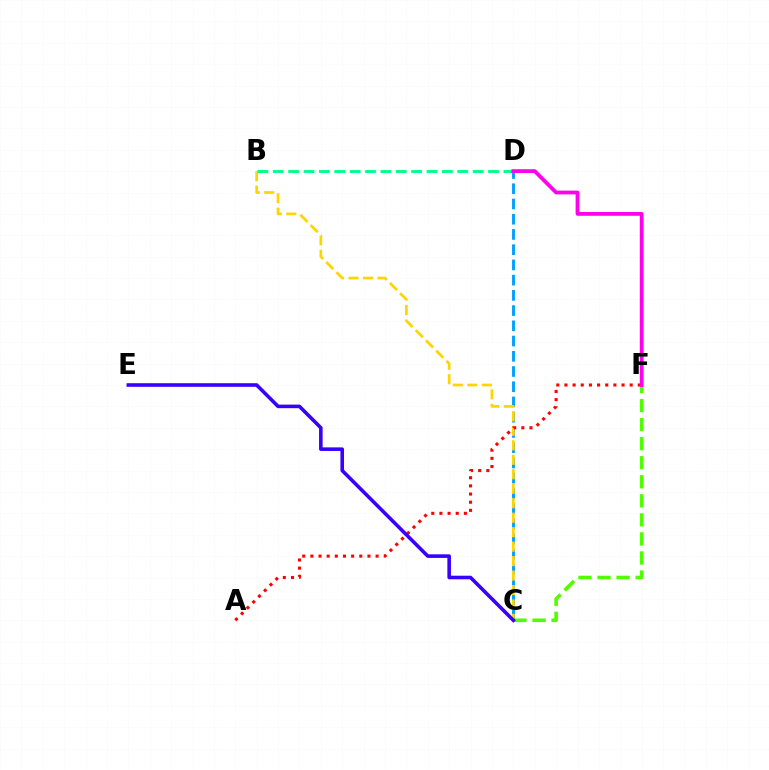{('C', 'D'): [{'color': '#009eff', 'line_style': 'dashed', 'thickness': 2.07}], ('B', 'C'): [{'color': '#ffd500', 'line_style': 'dashed', 'thickness': 1.97}], ('A', 'F'): [{'color': '#ff0000', 'line_style': 'dotted', 'thickness': 2.22}], ('B', 'D'): [{'color': '#00ff86', 'line_style': 'dashed', 'thickness': 2.09}], ('C', 'F'): [{'color': '#4fff00', 'line_style': 'dashed', 'thickness': 2.59}], ('D', 'F'): [{'color': '#ff00ed', 'line_style': 'solid', 'thickness': 2.72}], ('C', 'E'): [{'color': '#3700ff', 'line_style': 'solid', 'thickness': 2.58}]}